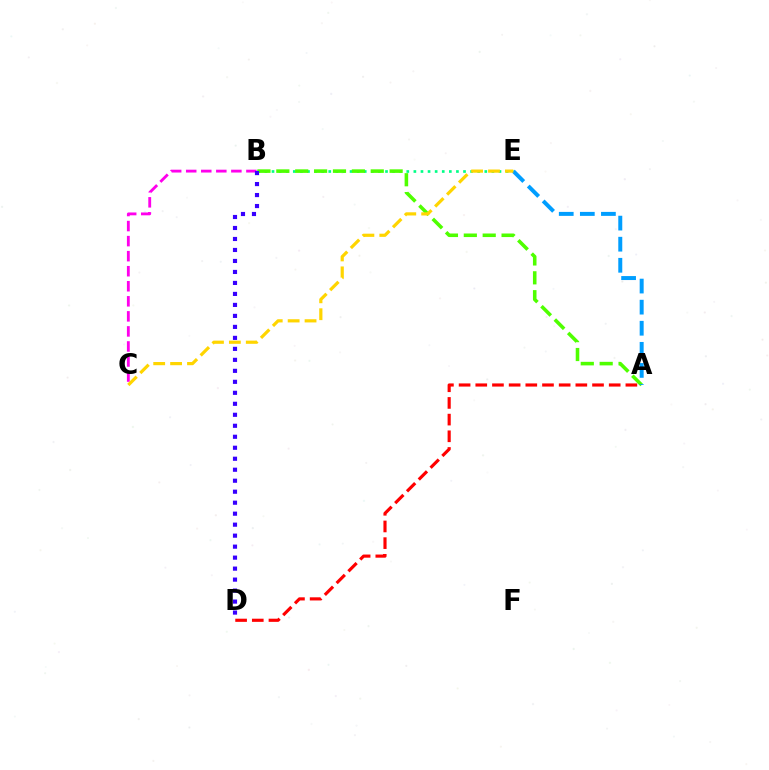{('A', 'D'): [{'color': '#ff0000', 'line_style': 'dashed', 'thickness': 2.27}], ('B', 'E'): [{'color': '#00ff86', 'line_style': 'dotted', 'thickness': 1.93}], ('B', 'C'): [{'color': '#ff00ed', 'line_style': 'dashed', 'thickness': 2.04}], ('A', 'B'): [{'color': '#4fff00', 'line_style': 'dashed', 'thickness': 2.57}], ('B', 'D'): [{'color': '#3700ff', 'line_style': 'dotted', 'thickness': 2.99}], ('A', 'E'): [{'color': '#009eff', 'line_style': 'dashed', 'thickness': 2.86}], ('C', 'E'): [{'color': '#ffd500', 'line_style': 'dashed', 'thickness': 2.3}]}